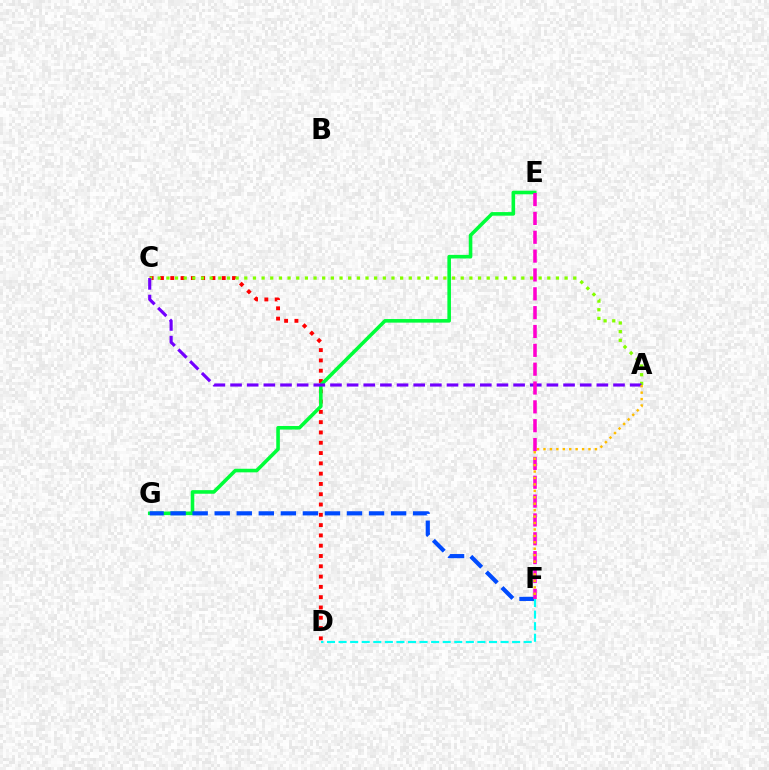{('C', 'D'): [{'color': '#ff0000', 'line_style': 'dotted', 'thickness': 2.8}], ('E', 'G'): [{'color': '#00ff39', 'line_style': 'solid', 'thickness': 2.58}], ('F', 'G'): [{'color': '#004bff', 'line_style': 'dashed', 'thickness': 3.0}], ('A', 'C'): [{'color': '#84ff00', 'line_style': 'dotted', 'thickness': 2.35}, {'color': '#7200ff', 'line_style': 'dashed', 'thickness': 2.26}], ('D', 'F'): [{'color': '#00fff6', 'line_style': 'dashed', 'thickness': 1.57}], ('E', 'F'): [{'color': '#ff00cf', 'line_style': 'dashed', 'thickness': 2.56}], ('A', 'F'): [{'color': '#ffbd00', 'line_style': 'dotted', 'thickness': 1.75}]}